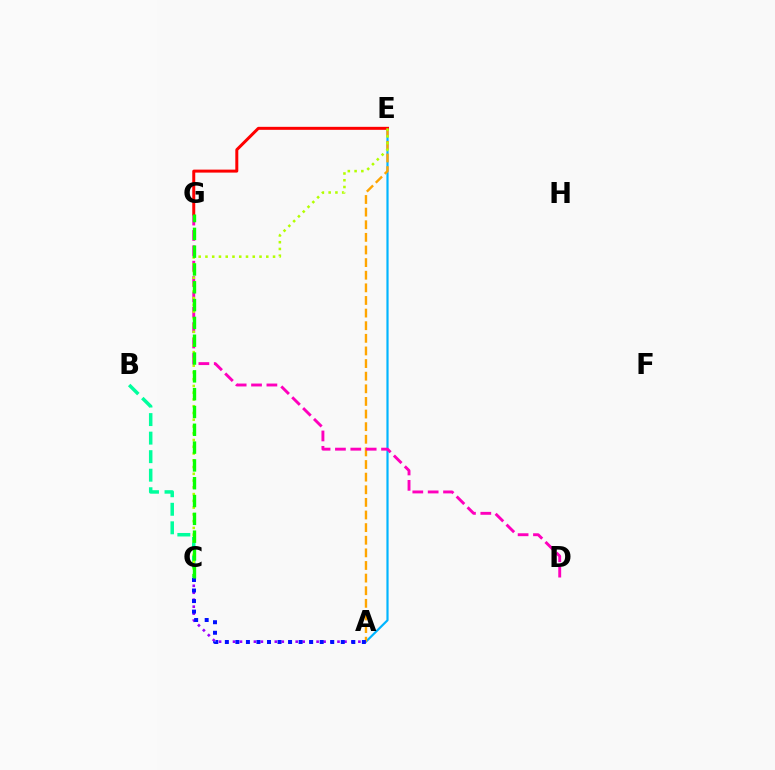{('B', 'C'): [{'color': '#00ff9d', 'line_style': 'dashed', 'thickness': 2.52}], ('A', 'E'): [{'color': '#00b5ff', 'line_style': 'solid', 'thickness': 1.57}, {'color': '#ffa500', 'line_style': 'dashed', 'thickness': 1.71}], ('D', 'G'): [{'color': '#ff00bd', 'line_style': 'dashed', 'thickness': 2.09}], ('A', 'C'): [{'color': '#9b00ff', 'line_style': 'dotted', 'thickness': 1.89}, {'color': '#0010ff', 'line_style': 'dotted', 'thickness': 2.86}], ('E', 'G'): [{'color': '#ff0000', 'line_style': 'solid', 'thickness': 2.15}], ('C', 'E'): [{'color': '#b3ff00', 'line_style': 'dotted', 'thickness': 1.84}], ('C', 'G'): [{'color': '#08ff00', 'line_style': 'dashed', 'thickness': 2.42}]}